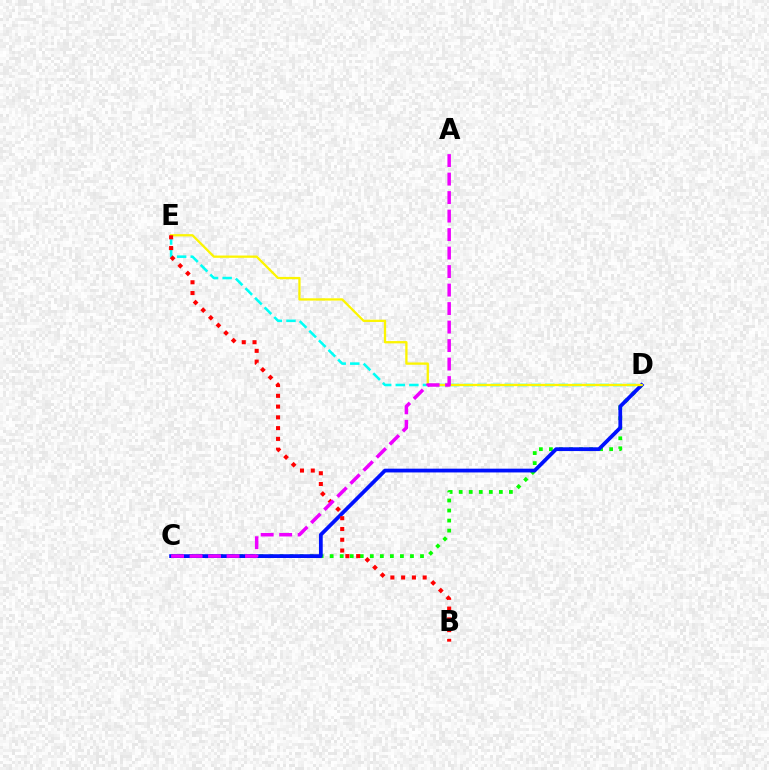{('C', 'D'): [{'color': '#08ff00', 'line_style': 'dotted', 'thickness': 2.73}, {'color': '#0010ff', 'line_style': 'solid', 'thickness': 2.71}], ('D', 'E'): [{'color': '#00fff6', 'line_style': 'dashed', 'thickness': 1.85}, {'color': '#fcf500', 'line_style': 'solid', 'thickness': 1.65}], ('B', 'E'): [{'color': '#ff0000', 'line_style': 'dotted', 'thickness': 2.93}], ('A', 'C'): [{'color': '#ee00ff', 'line_style': 'dashed', 'thickness': 2.51}]}